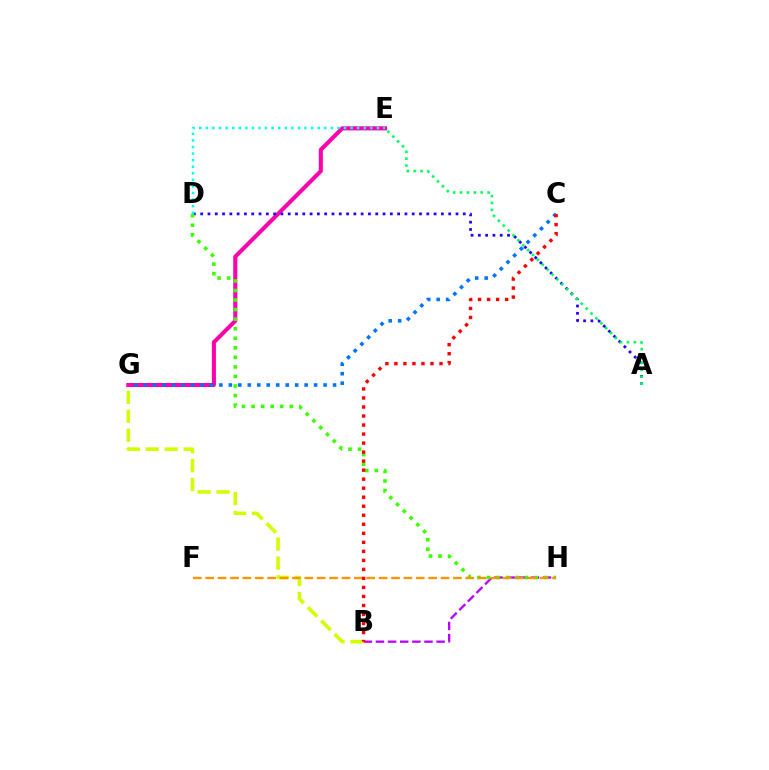{('E', 'G'): [{'color': '#ff00ac', 'line_style': 'solid', 'thickness': 2.93}], ('B', 'H'): [{'color': '#b900ff', 'line_style': 'dashed', 'thickness': 1.65}], ('A', 'D'): [{'color': '#2500ff', 'line_style': 'dotted', 'thickness': 1.98}], ('D', 'H'): [{'color': '#3dff00', 'line_style': 'dotted', 'thickness': 2.59}], ('B', 'G'): [{'color': '#d1ff00', 'line_style': 'dashed', 'thickness': 2.57}], ('C', 'G'): [{'color': '#0074ff', 'line_style': 'dotted', 'thickness': 2.57}], ('D', 'E'): [{'color': '#00fff6', 'line_style': 'dotted', 'thickness': 1.79}], ('F', 'H'): [{'color': '#ff9400', 'line_style': 'dashed', 'thickness': 1.68}], ('A', 'E'): [{'color': '#00ff5c', 'line_style': 'dotted', 'thickness': 1.87}], ('B', 'C'): [{'color': '#ff0000', 'line_style': 'dotted', 'thickness': 2.45}]}